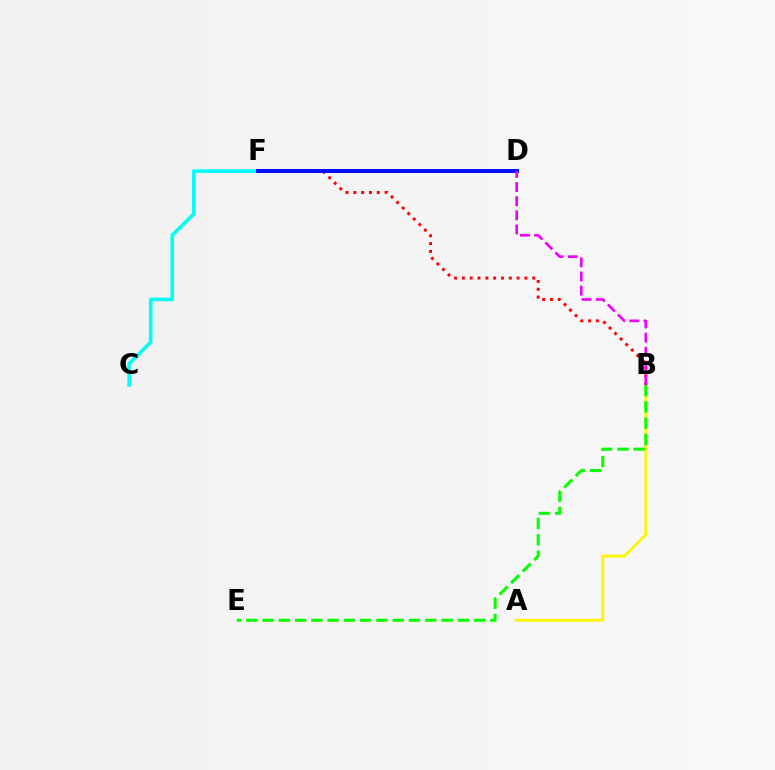{('C', 'F'): [{'color': '#00fff6', 'line_style': 'solid', 'thickness': 2.58}], ('A', 'B'): [{'color': '#fcf500', 'line_style': 'solid', 'thickness': 2.02}], ('B', 'F'): [{'color': '#ff0000', 'line_style': 'dotted', 'thickness': 2.12}], ('D', 'F'): [{'color': '#0010ff', 'line_style': 'solid', 'thickness': 2.89}], ('B', 'D'): [{'color': '#ee00ff', 'line_style': 'dashed', 'thickness': 1.92}], ('B', 'E'): [{'color': '#08ff00', 'line_style': 'dashed', 'thickness': 2.21}]}